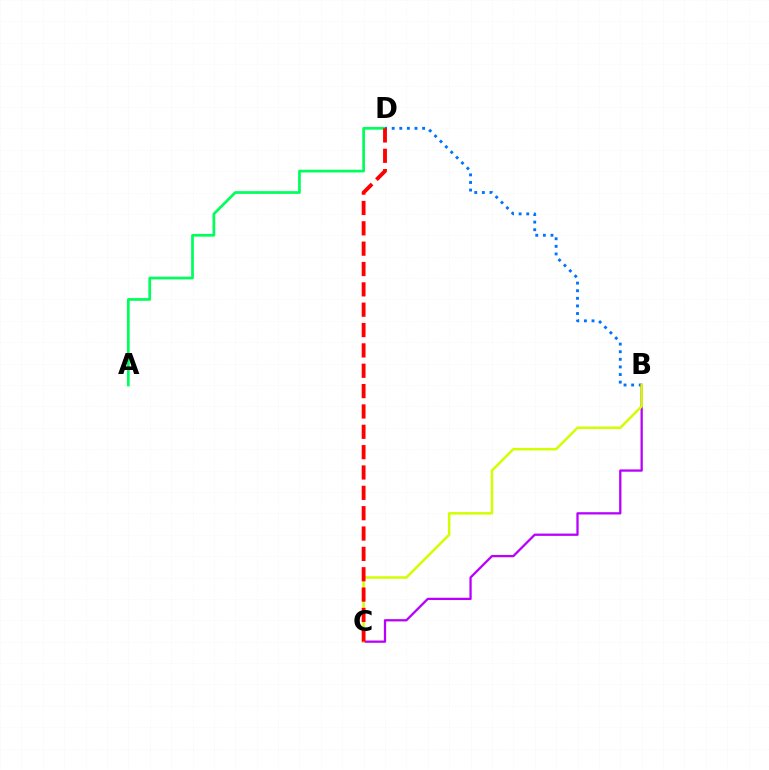{('A', 'D'): [{'color': '#00ff5c', 'line_style': 'solid', 'thickness': 1.96}], ('B', 'D'): [{'color': '#0074ff', 'line_style': 'dotted', 'thickness': 2.07}], ('B', 'C'): [{'color': '#b900ff', 'line_style': 'solid', 'thickness': 1.64}, {'color': '#d1ff00', 'line_style': 'solid', 'thickness': 1.8}], ('C', 'D'): [{'color': '#ff0000', 'line_style': 'dashed', 'thickness': 2.76}]}